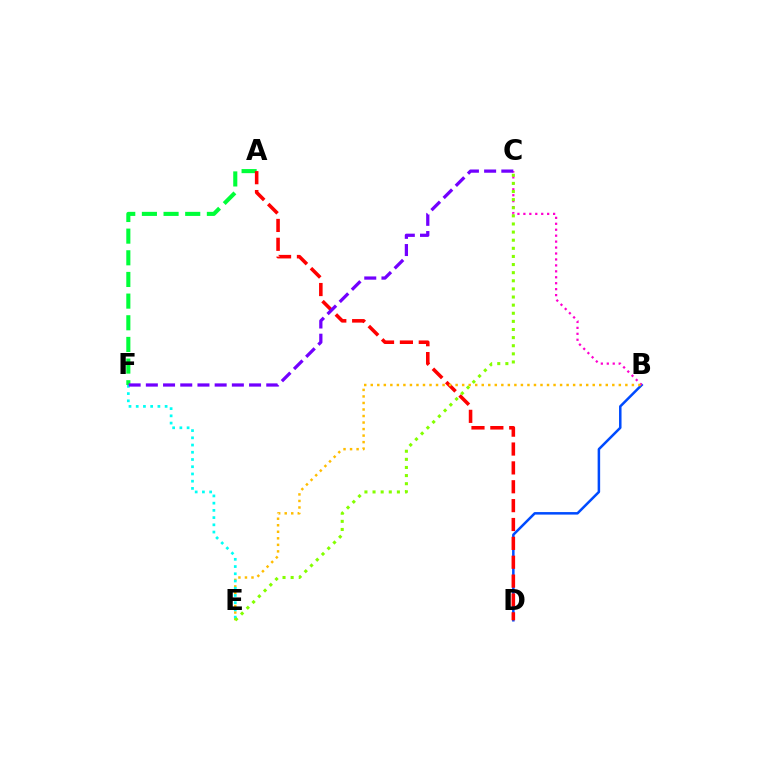{('A', 'F'): [{'color': '#00ff39', 'line_style': 'dashed', 'thickness': 2.94}], ('B', 'D'): [{'color': '#004bff', 'line_style': 'solid', 'thickness': 1.81}], ('B', 'C'): [{'color': '#ff00cf', 'line_style': 'dotted', 'thickness': 1.62}], ('A', 'D'): [{'color': '#ff0000', 'line_style': 'dashed', 'thickness': 2.56}], ('B', 'E'): [{'color': '#ffbd00', 'line_style': 'dotted', 'thickness': 1.77}], ('E', 'F'): [{'color': '#00fff6', 'line_style': 'dotted', 'thickness': 1.96}], ('C', 'F'): [{'color': '#7200ff', 'line_style': 'dashed', 'thickness': 2.34}], ('C', 'E'): [{'color': '#84ff00', 'line_style': 'dotted', 'thickness': 2.21}]}